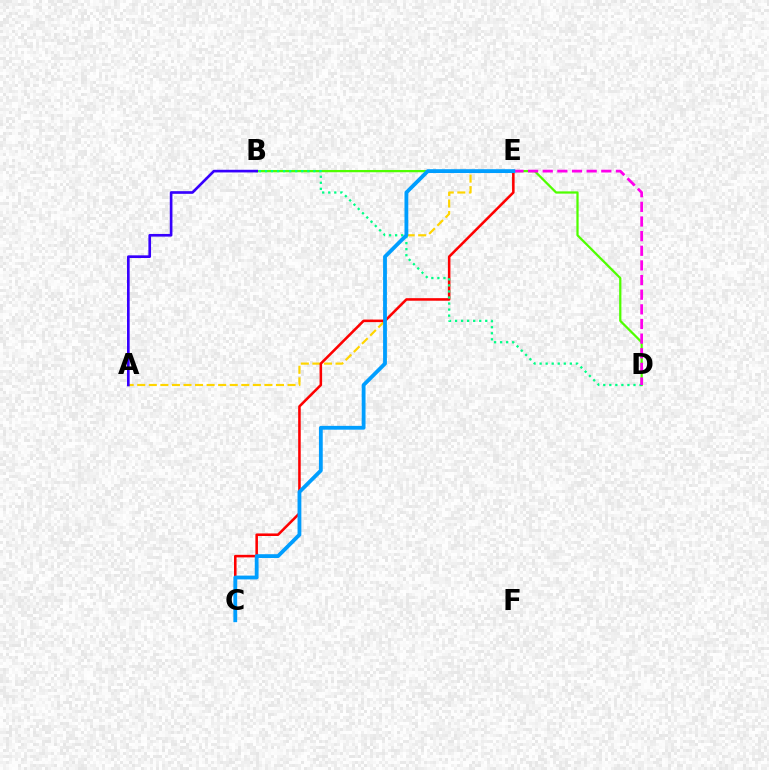{('A', 'E'): [{'color': '#ffd500', 'line_style': 'dashed', 'thickness': 1.57}], ('B', 'D'): [{'color': '#4fff00', 'line_style': 'solid', 'thickness': 1.62}, {'color': '#00ff86', 'line_style': 'dotted', 'thickness': 1.64}], ('C', 'E'): [{'color': '#ff0000', 'line_style': 'solid', 'thickness': 1.84}, {'color': '#009eff', 'line_style': 'solid', 'thickness': 2.75}], ('A', 'B'): [{'color': '#3700ff', 'line_style': 'solid', 'thickness': 1.91}], ('D', 'E'): [{'color': '#ff00ed', 'line_style': 'dashed', 'thickness': 1.99}]}